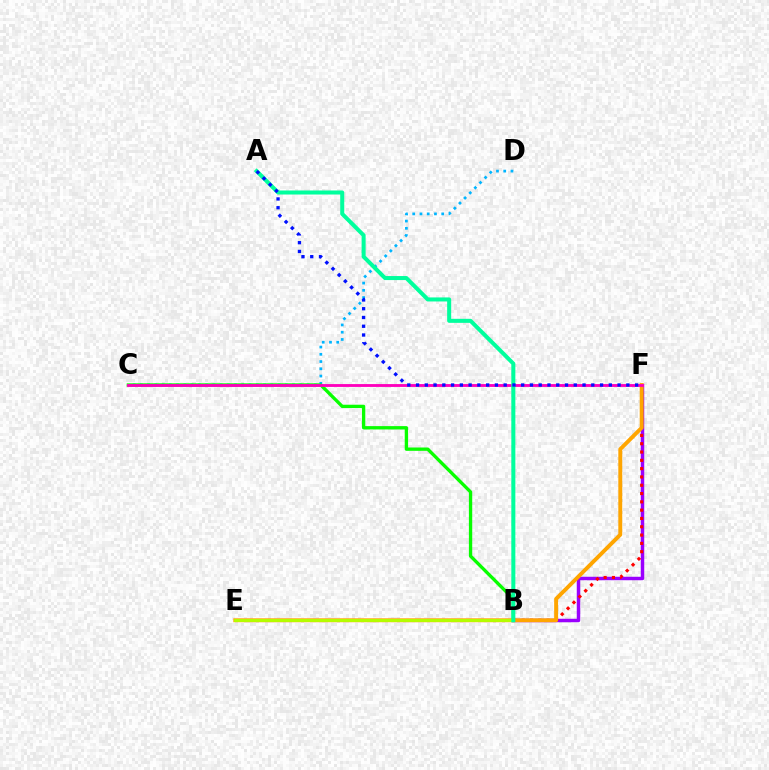{('B', 'F'): [{'color': '#9b00ff', 'line_style': 'solid', 'thickness': 2.49}, {'color': '#ff0000', 'line_style': 'dotted', 'thickness': 2.26}], ('C', 'D'): [{'color': '#00b5ff', 'line_style': 'dotted', 'thickness': 1.97}], ('B', 'C'): [{'color': '#08ff00', 'line_style': 'solid', 'thickness': 2.4}], ('E', 'F'): [{'color': '#ffa500', 'line_style': 'solid', 'thickness': 2.82}], ('C', 'F'): [{'color': '#ff00bd', 'line_style': 'solid', 'thickness': 2.05}], ('B', 'E'): [{'color': '#b3ff00', 'line_style': 'solid', 'thickness': 2.1}], ('A', 'B'): [{'color': '#00ff9d', 'line_style': 'solid', 'thickness': 2.9}], ('A', 'F'): [{'color': '#0010ff', 'line_style': 'dotted', 'thickness': 2.38}]}